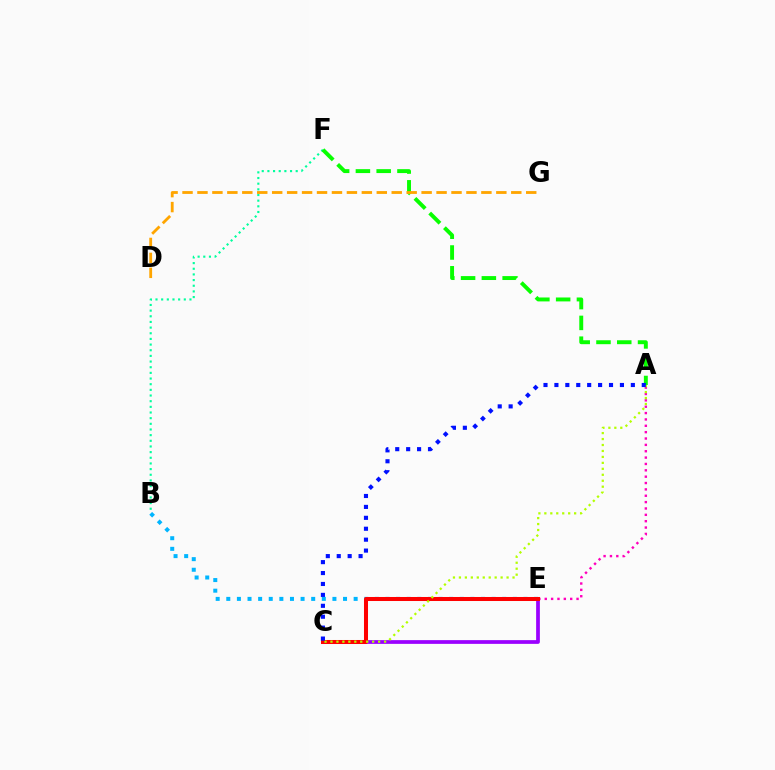{('A', 'E'): [{'color': '#ff00bd', 'line_style': 'dotted', 'thickness': 1.73}], ('C', 'E'): [{'color': '#9b00ff', 'line_style': 'solid', 'thickness': 2.69}, {'color': '#ff0000', 'line_style': 'solid', 'thickness': 2.9}], ('B', 'E'): [{'color': '#00b5ff', 'line_style': 'dotted', 'thickness': 2.88}], ('B', 'F'): [{'color': '#00ff9d', 'line_style': 'dotted', 'thickness': 1.54}], ('A', 'C'): [{'color': '#b3ff00', 'line_style': 'dotted', 'thickness': 1.62}, {'color': '#0010ff', 'line_style': 'dotted', 'thickness': 2.97}], ('A', 'F'): [{'color': '#08ff00', 'line_style': 'dashed', 'thickness': 2.82}], ('D', 'G'): [{'color': '#ffa500', 'line_style': 'dashed', 'thickness': 2.03}]}